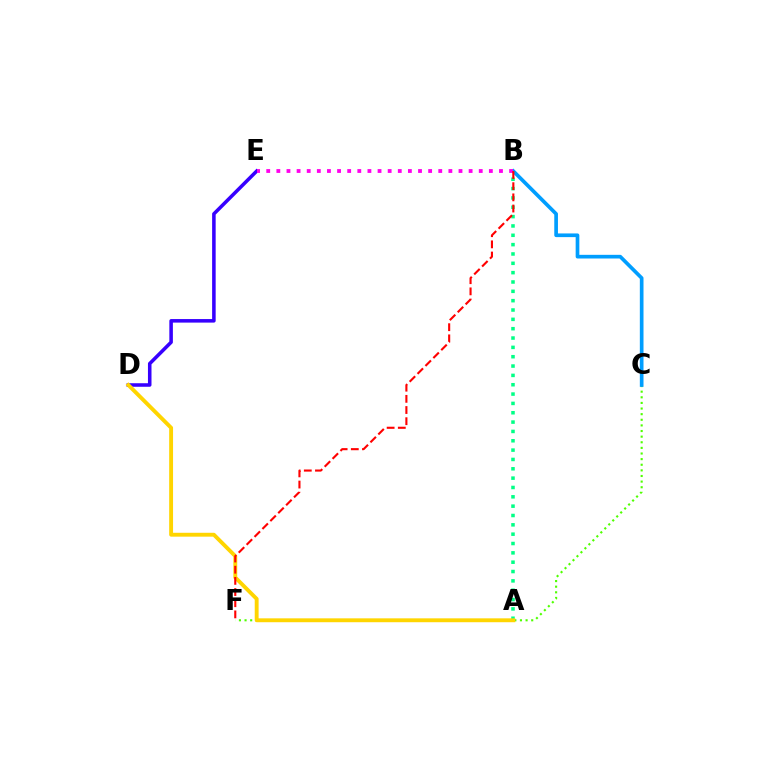{('C', 'F'): [{'color': '#4fff00', 'line_style': 'dotted', 'thickness': 1.53}], ('D', 'E'): [{'color': '#3700ff', 'line_style': 'solid', 'thickness': 2.55}], ('A', 'B'): [{'color': '#00ff86', 'line_style': 'dotted', 'thickness': 2.54}], ('B', 'C'): [{'color': '#009eff', 'line_style': 'solid', 'thickness': 2.65}], ('B', 'E'): [{'color': '#ff00ed', 'line_style': 'dotted', 'thickness': 2.75}], ('A', 'D'): [{'color': '#ffd500', 'line_style': 'solid', 'thickness': 2.8}], ('B', 'F'): [{'color': '#ff0000', 'line_style': 'dashed', 'thickness': 1.52}]}